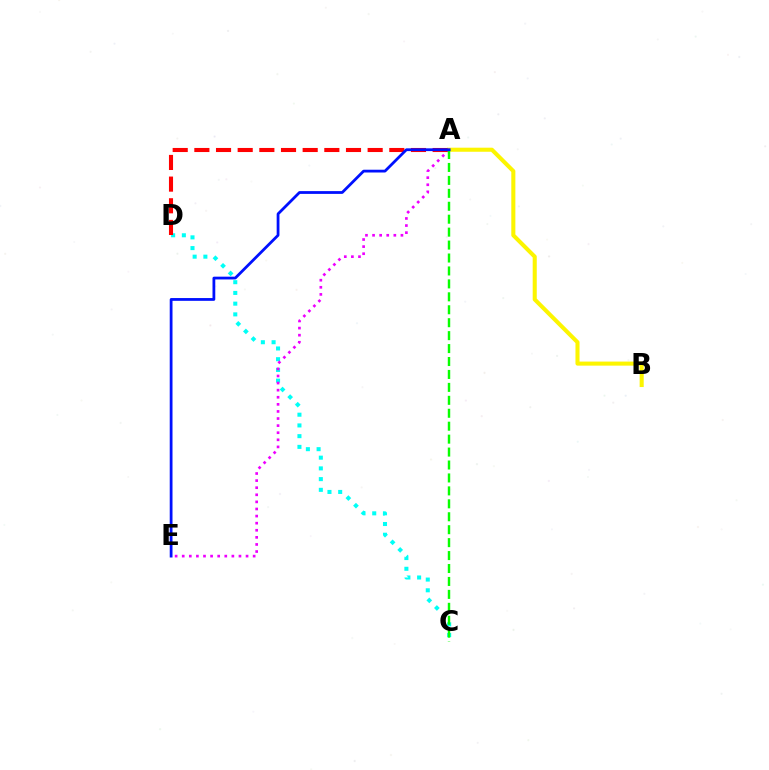{('A', 'B'): [{'color': '#fcf500', 'line_style': 'solid', 'thickness': 2.92}], ('C', 'D'): [{'color': '#00fff6', 'line_style': 'dotted', 'thickness': 2.91}], ('A', 'E'): [{'color': '#ee00ff', 'line_style': 'dotted', 'thickness': 1.93}, {'color': '#0010ff', 'line_style': 'solid', 'thickness': 2.0}], ('A', 'D'): [{'color': '#ff0000', 'line_style': 'dashed', 'thickness': 2.94}], ('A', 'C'): [{'color': '#08ff00', 'line_style': 'dashed', 'thickness': 1.76}]}